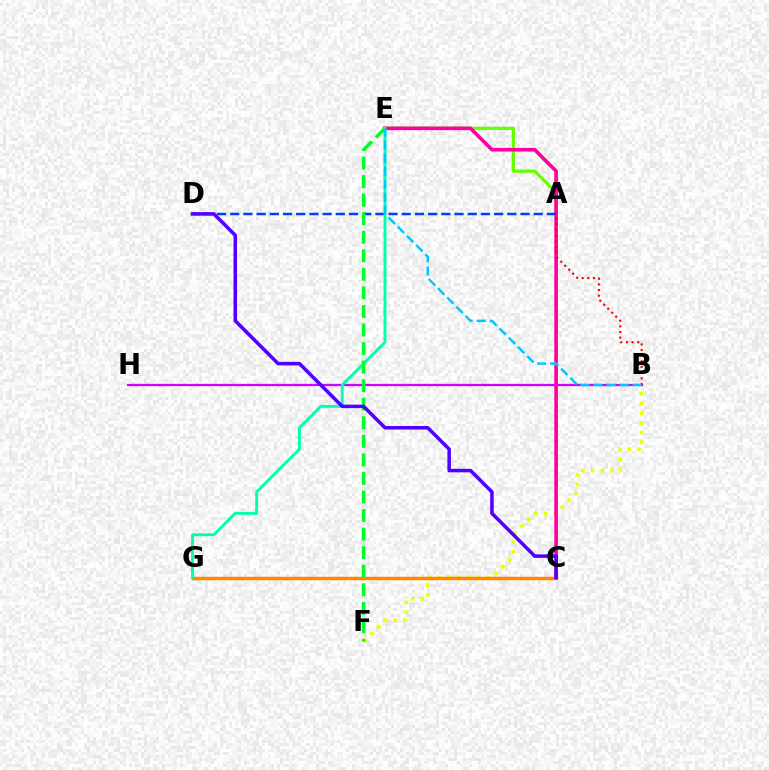{('B', 'F'): [{'color': '#eeff00', 'line_style': 'dotted', 'thickness': 2.63}], ('B', 'H'): [{'color': '#d600ff', 'line_style': 'solid', 'thickness': 1.63}], ('C', 'G'): [{'color': '#ff8800', 'line_style': 'solid', 'thickness': 2.5}], ('A', 'E'): [{'color': '#66ff00', 'line_style': 'solid', 'thickness': 2.32}], ('C', 'E'): [{'color': '#ff00a0', 'line_style': 'solid', 'thickness': 2.62}], ('A', 'D'): [{'color': '#003fff', 'line_style': 'dashed', 'thickness': 1.79}], ('E', 'G'): [{'color': '#00ffaf', 'line_style': 'solid', 'thickness': 2.09}], ('E', 'F'): [{'color': '#00ff27', 'line_style': 'dashed', 'thickness': 2.52}], ('A', 'B'): [{'color': '#ff0000', 'line_style': 'dotted', 'thickness': 1.53}], ('B', 'E'): [{'color': '#00c7ff', 'line_style': 'dashed', 'thickness': 1.77}], ('C', 'D'): [{'color': '#4f00ff', 'line_style': 'solid', 'thickness': 2.54}]}